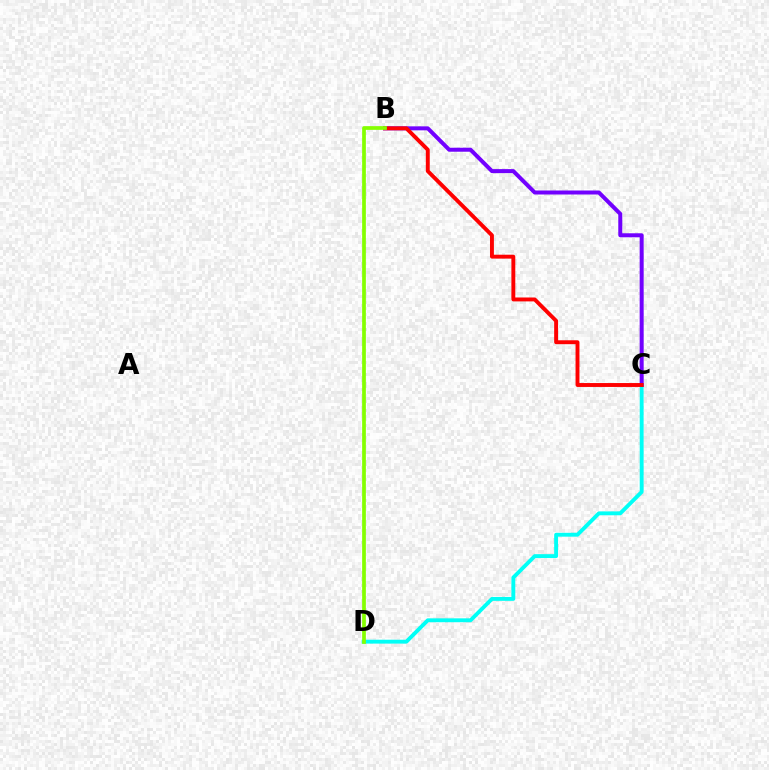{('C', 'D'): [{'color': '#00fff6', 'line_style': 'solid', 'thickness': 2.8}], ('B', 'C'): [{'color': '#7200ff', 'line_style': 'solid', 'thickness': 2.88}, {'color': '#ff0000', 'line_style': 'solid', 'thickness': 2.81}], ('B', 'D'): [{'color': '#84ff00', 'line_style': 'solid', 'thickness': 2.67}]}